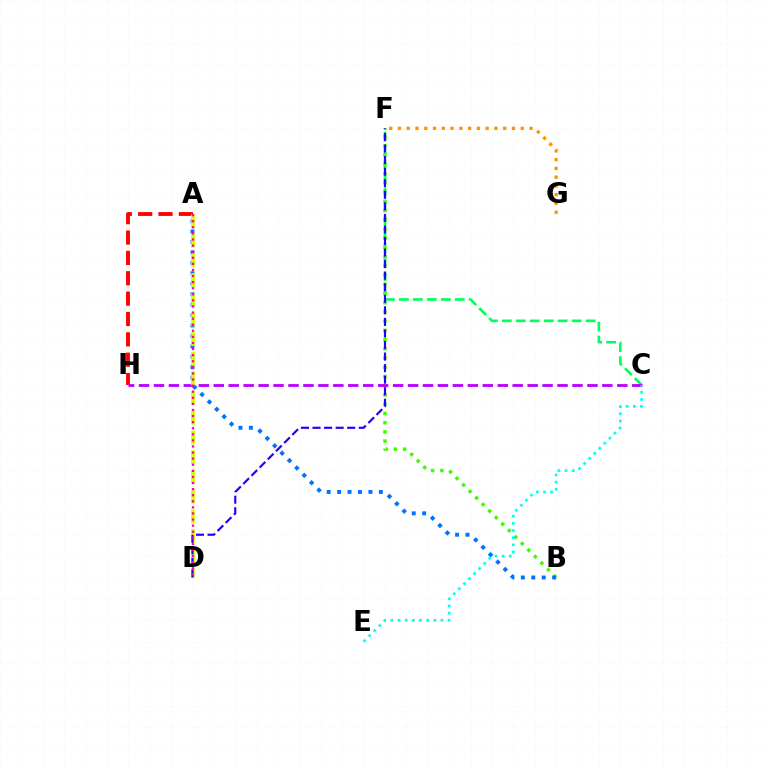{('A', 'H'): [{'color': '#ff0000', 'line_style': 'dashed', 'thickness': 2.77}], ('C', 'F'): [{'color': '#00ff5c', 'line_style': 'dashed', 'thickness': 1.9}], ('B', 'F'): [{'color': '#3dff00', 'line_style': 'dotted', 'thickness': 2.51}], ('C', 'H'): [{'color': '#b900ff', 'line_style': 'dashed', 'thickness': 2.03}], ('A', 'B'): [{'color': '#0074ff', 'line_style': 'dotted', 'thickness': 2.84}], ('F', 'G'): [{'color': '#ff9400', 'line_style': 'dotted', 'thickness': 2.38}], ('A', 'D'): [{'color': '#d1ff00', 'line_style': 'dashed', 'thickness': 2.68}, {'color': '#ff00ac', 'line_style': 'dotted', 'thickness': 1.65}], ('C', 'E'): [{'color': '#00fff6', 'line_style': 'dotted', 'thickness': 1.94}], ('D', 'F'): [{'color': '#2500ff', 'line_style': 'dashed', 'thickness': 1.57}]}